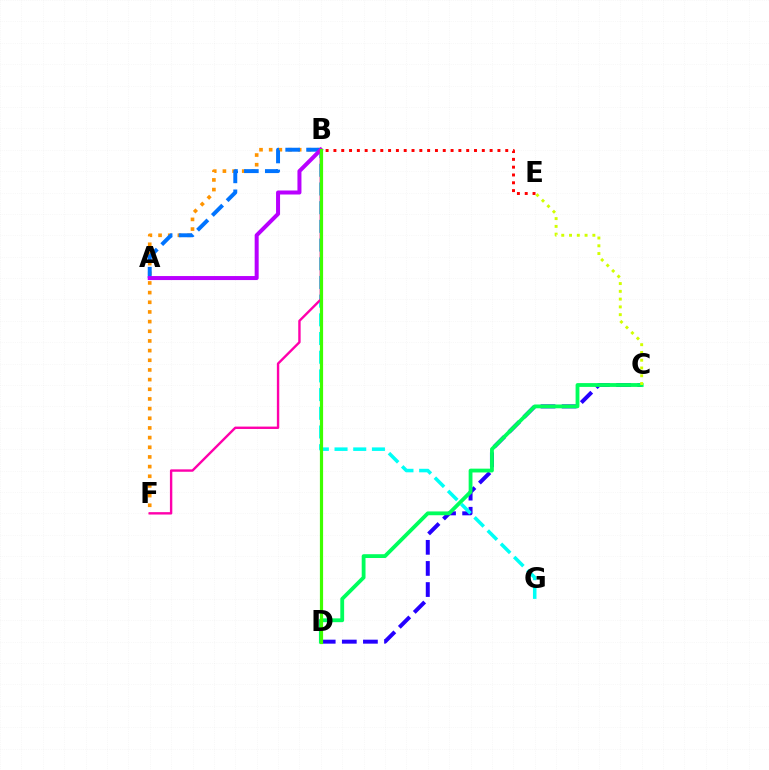{('B', 'F'): [{'color': '#ff9400', 'line_style': 'dotted', 'thickness': 2.63}, {'color': '#ff00ac', 'line_style': 'solid', 'thickness': 1.72}], ('C', 'D'): [{'color': '#2500ff', 'line_style': 'dashed', 'thickness': 2.87}, {'color': '#00ff5c', 'line_style': 'solid', 'thickness': 2.75}], ('A', 'B'): [{'color': '#0074ff', 'line_style': 'dashed', 'thickness': 2.84}, {'color': '#b900ff', 'line_style': 'solid', 'thickness': 2.88}], ('B', 'G'): [{'color': '#00fff6', 'line_style': 'dashed', 'thickness': 2.54}], ('B', 'E'): [{'color': '#ff0000', 'line_style': 'dotted', 'thickness': 2.12}], ('C', 'E'): [{'color': '#d1ff00', 'line_style': 'dotted', 'thickness': 2.11}], ('B', 'D'): [{'color': '#3dff00', 'line_style': 'solid', 'thickness': 2.3}]}